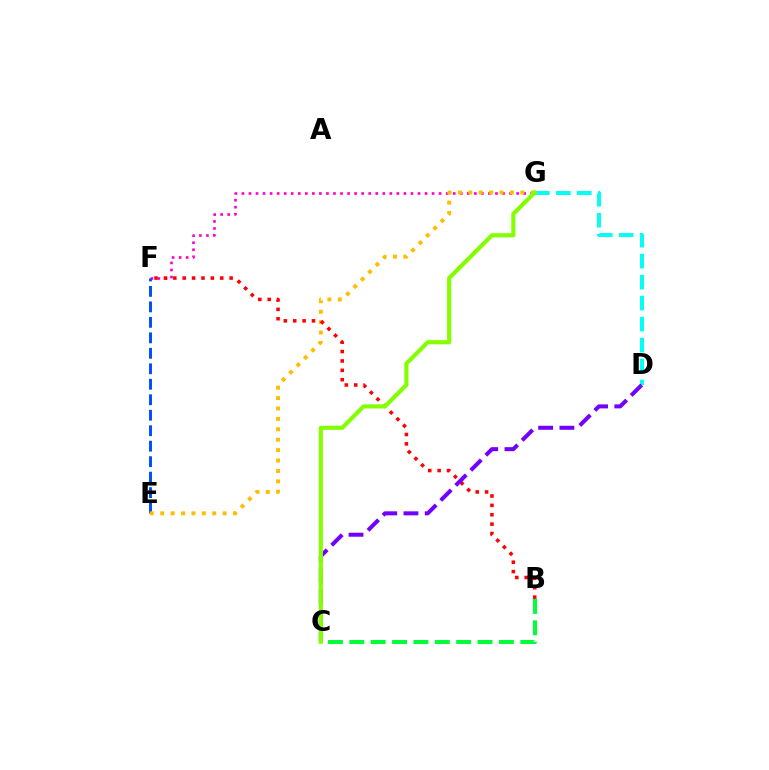{('F', 'G'): [{'color': '#ff00cf', 'line_style': 'dotted', 'thickness': 1.91}], ('D', 'G'): [{'color': '#00fff6', 'line_style': 'dashed', 'thickness': 2.85}], ('E', 'F'): [{'color': '#004bff', 'line_style': 'dashed', 'thickness': 2.1}], ('E', 'G'): [{'color': '#ffbd00', 'line_style': 'dotted', 'thickness': 2.83}], ('B', 'F'): [{'color': '#ff0000', 'line_style': 'dotted', 'thickness': 2.55}], ('B', 'C'): [{'color': '#00ff39', 'line_style': 'dashed', 'thickness': 2.9}], ('C', 'D'): [{'color': '#7200ff', 'line_style': 'dashed', 'thickness': 2.89}], ('C', 'G'): [{'color': '#84ff00', 'line_style': 'solid', 'thickness': 2.99}]}